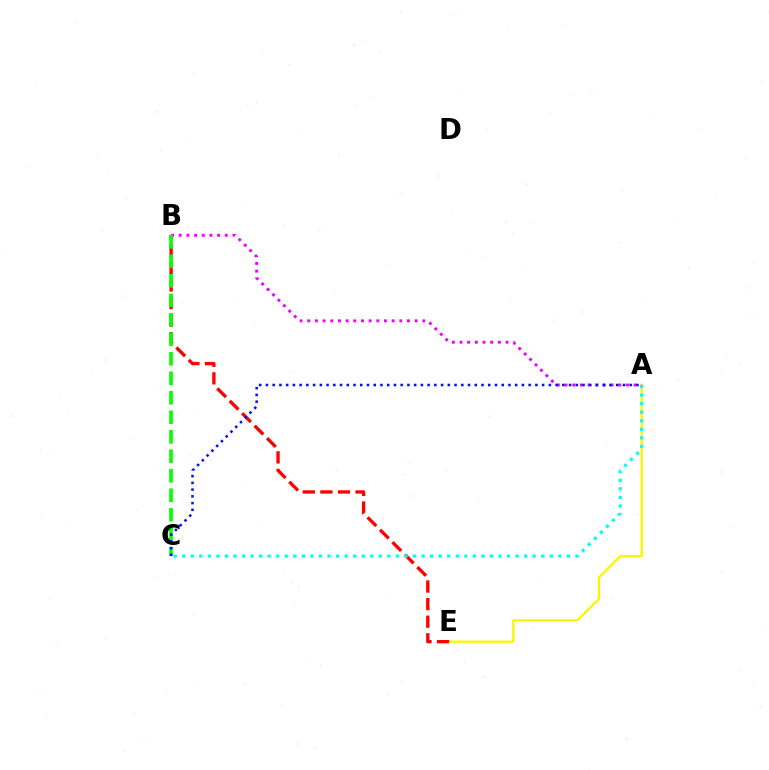{('A', 'E'): [{'color': '#fcf500', 'line_style': 'solid', 'thickness': 1.65}], ('B', 'E'): [{'color': '#ff0000', 'line_style': 'dashed', 'thickness': 2.39}], ('A', 'B'): [{'color': '#ee00ff', 'line_style': 'dotted', 'thickness': 2.08}], ('B', 'C'): [{'color': '#08ff00', 'line_style': 'dashed', 'thickness': 2.65}], ('A', 'C'): [{'color': '#0010ff', 'line_style': 'dotted', 'thickness': 1.83}, {'color': '#00fff6', 'line_style': 'dotted', 'thickness': 2.32}]}